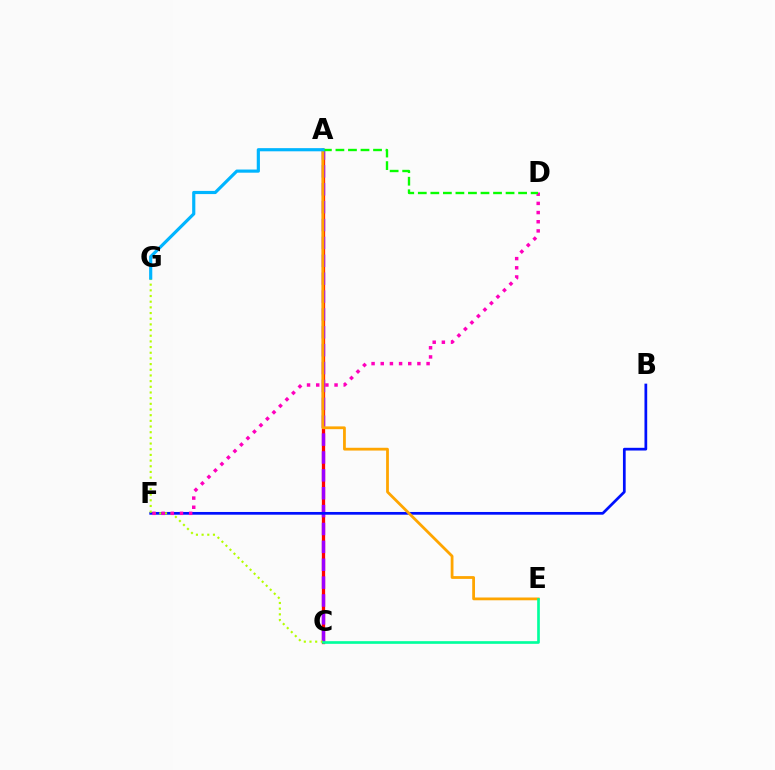{('A', 'C'): [{'color': '#ff0000', 'line_style': 'solid', 'thickness': 2.37}, {'color': '#9b00ff', 'line_style': 'dashed', 'thickness': 2.43}], ('B', 'F'): [{'color': '#0010ff', 'line_style': 'solid', 'thickness': 1.96}], ('C', 'G'): [{'color': '#b3ff00', 'line_style': 'dotted', 'thickness': 1.54}], ('A', 'E'): [{'color': '#ffa500', 'line_style': 'solid', 'thickness': 2.0}], ('D', 'F'): [{'color': '#ff00bd', 'line_style': 'dotted', 'thickness': 2.49}], ('A', 'D'): [{'color': '#08ff00', 'line_style': 'dashed', 'thickness': 1.7}], ('A', 'G'): [{'color': '#00b5ff', 'line_style': 'solid', 'thickness': 2.28}], ('C', 'E'): [{'color': '#00ff9d', 'line_style': 'solid', 'thickness': 1.92}]}